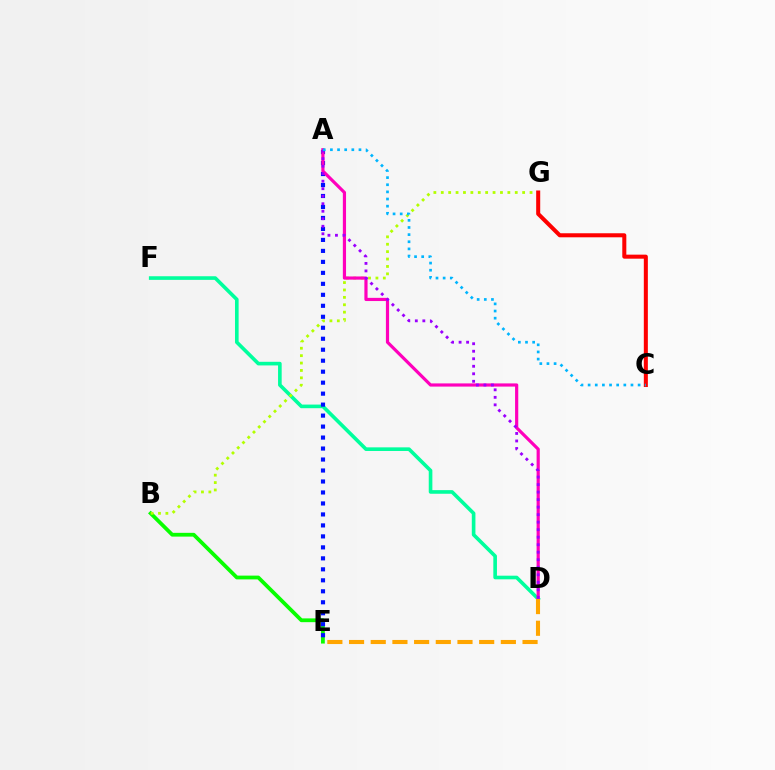{('D', 'F'): [{'color': '#00ff9d', 'line_style': 'solid', 'thickness': 2.61}], ('B', 'E'): [{'color': '#08ff00', 'line_style': 'solid', 'thickness': 2.72}], ('A', 'E'): [{'color': '#0010ff', 'line_style': 'dotted', 'thickness': 2.98}], ('B', 'G'): [{'color': '#b3ff00', 'line_style': 'dotted', 'thickness': 2.01}], ('A', 'D'): [{'color': '#ff00bd', 'line_style': 'solid', 'thickness': 2.29}, {'color': '#9b00ff', 'line_style': 'dotted', 'thickness': 2.04}], ('D', 'E'): [{'color': '#ffa500', 'line_style': 'dashed', 'thickness': 2.95}], ('C', 'G'): [{'color': '#ff0000', 'line_style': 'solid', 'thickness': 2.91}], ('A', 'C'): [{'color': '#00b5ff', 'line_style': 'dotted', 'thickness': 1.94}]}